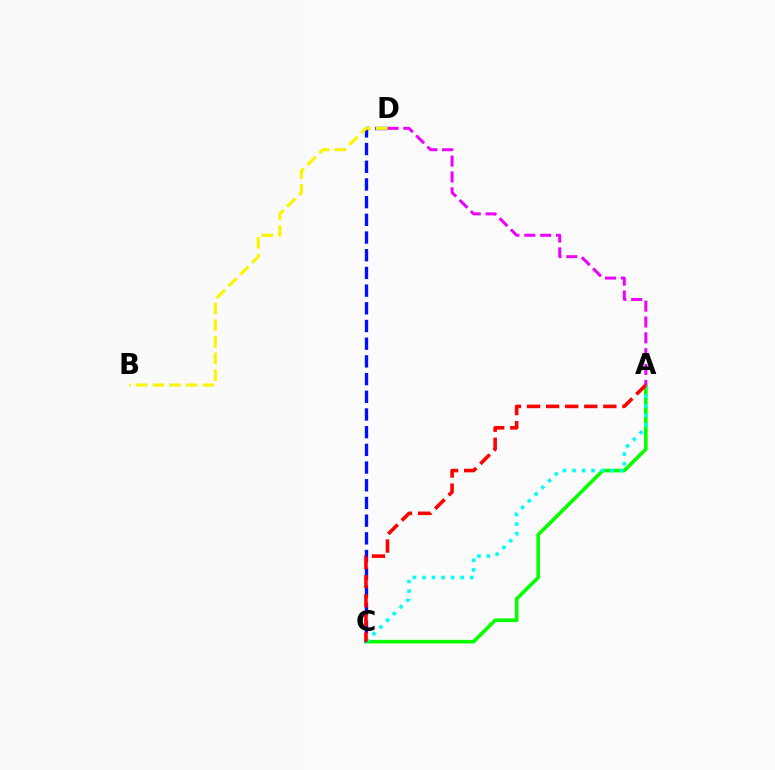{('A', 'C'): [{'color': '#08ff00', 'line_style': 'solid', 'thickness': 2.61}, {'color': '#00fff6', 'line_style': 'dotted', 'thickness': 2.59}, {'color': '#ff0000', 'line_style': 'dashed', 'thickness': 2.59}], ('A', 'D'): [{'color': '#ee00ff', 'line_style': 'dashed', 'thickness': 2.15}], ('C', 'D'): [{'color': '#0010ff', 'line_style': 'dashed', 'thickness': 2.4}], ('B', 'D'): [{'color': '#fcf500', 'line_style': 'dashed', 'thickness': 2.27}]}